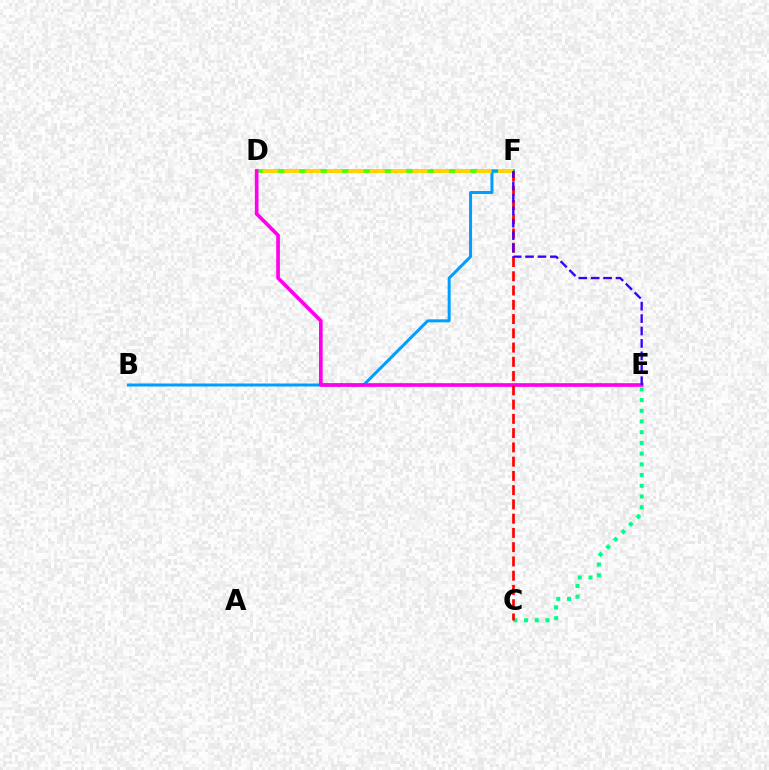{('C', 'E'): [{'color': '#00ff86', 'line_style': 'dotted', 'thickness': 2.91}], ('D', 'F'): [{'color': '#4fff00', 'line_style': 'solid', 'thickness': 2.78}, {'color': '#ffd500', 'line_style': 'dashed', 'thickness': 2.9}], ('B', 'F'): [{'color': '#009eff', 'line_style': 'solid', 'thickness': 2.16}], ('D', 'E'): [{'color': '#ff00ed', 'line_style': 'solid', 'thickness': 2.64}], ('C', 'F'): [{'color': '#ff0000', 'line_style': 'dashed', 'thickness': 1.94}], ('E', 'F'): [{'color': '#3700ff', 'line_style': 'dashed', 'thickness': 1.69}]}